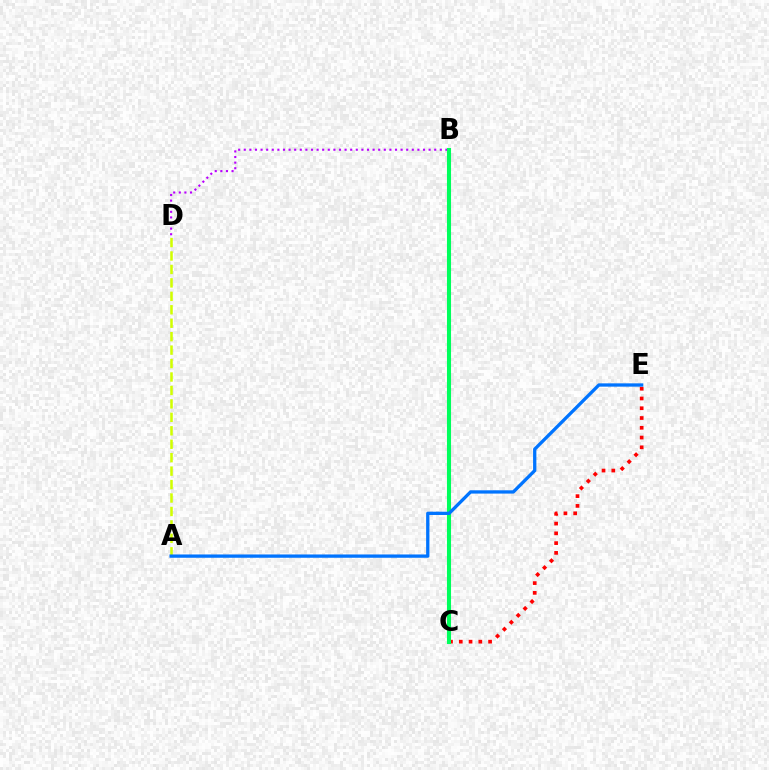{('A', 'D'): [{'color': '#d1ff00', 'line_style': 'dashed', 'thickness': 1.83}], ('B', 'D'): [{'color': '#b900ff', 'line_style': 'dotted', 'thickness': 1.52}], ('C', 'E'): [{'color': '#ff0000', 'line_style': 'dotted', 'thickness': 2.65}], ('B', 'C'): [{'color': '#00ff5c', 'line_style': 'solid', 'thickness': 2.93}], ('A', 'E'): [{'color': '#0074ff', 'line_style': 'solid', 'thickness': 2.37}]}